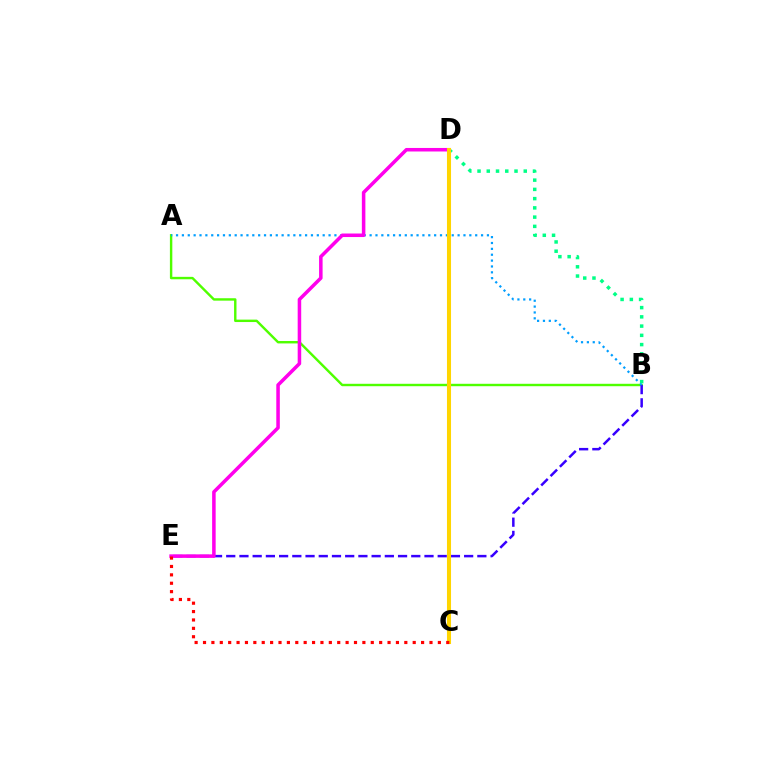{('A', 'B'): [{'color': '#4fff00', 'line_style': 'solid', 'thickness': 1.74}, {'color': '#009eff', 'line_style': 'dotted', 'thickness': 1.59}], ('B', 'E'): [{'color': '#3700ff', 'line_style': 'dashed', 'thickness': 1.8}], ('D', 'E'): [{'color': '#ff00ed', 'line_style': 'solid', 'thickness': 2.54}], ('B', 'D'): [{'color': '#00ff86', 'line_style': 'dotted', 'thickness': 2.51}], ('C', 'D'): [{'color': '#ffd500', 'line_style': 'solid', 'thickness': 2.93}], ('C', 'E'): [{'color': '#ff0000', 'line_style': 'dotted', 'thickness': 2.28}]}